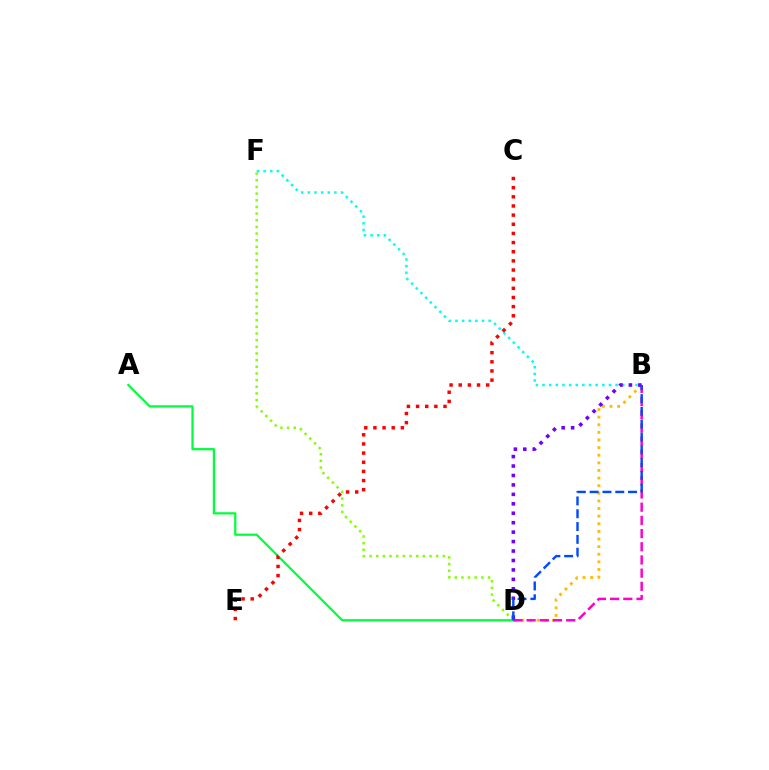{('D', 'F'): [{'color': '#84ff00', 'line_style': 'dotted', 'thickness': 1.81}], ('B', 'D'): [{'color': '#ffbd00', 'line_style': 'dotted', 'thickness': 2.07}, {'color': '#ff00cf', 'line_style': 'dashed', 'thickness': 1.79}, {'color': '#7200ff', 'line_style': 'dotted', 'thickness': 2.57}, {'color': '#004bff', 'line_style': 'dashed', 'thickness': 1.74}], ('A', 'D'): [{'color': '#00ff39', 'line_style': 'solid', 'thickness': 1.6}], ('B', 'F'): [{'color': '#00fff6', 'line_style': 'dotted', 'thickness': 1.8}], ('C', 'E'): [{'color': '#ff0000', 'line_style': 'dotted', 'thickness': 2.49}]}